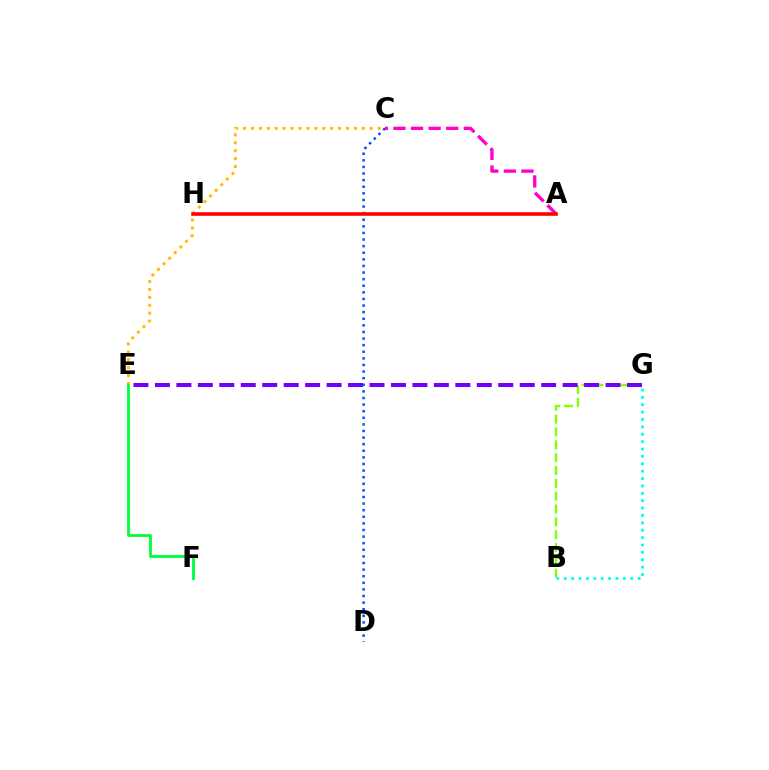{('B', 'G'): [{'color': '#84ff00', 'line_style': 'dashed', 'thickness': 1.75}, {'color': '#00fff6', 'line_style': 'dotted', 'thickness': 2.01}], ('E', 'G'): [{'color': '#7200ff', 'line_style': 'dashed', 'thickness': 2.92}], ('C', 'E'): [{'color': '#ffbd00', 'line_style': 'dotted', 'thickness': 2.15}], ('C', 'D'): [{'color': '#004bff', 'line_style': 'dotted', 'thickness': 1.79}], ('A', 'C'): [{'color': '#ff00cf', 'line_style': 'dashed', 'thickness': 2.39}], ('A', 'H'): [{'color': '#ff0000', 'line_style': 'solid', 'thickness': 2.58}], ('E', 'F'): [{'color': '#00ff39', 'line_style': 'solid', 'thickness': 2.01}]}